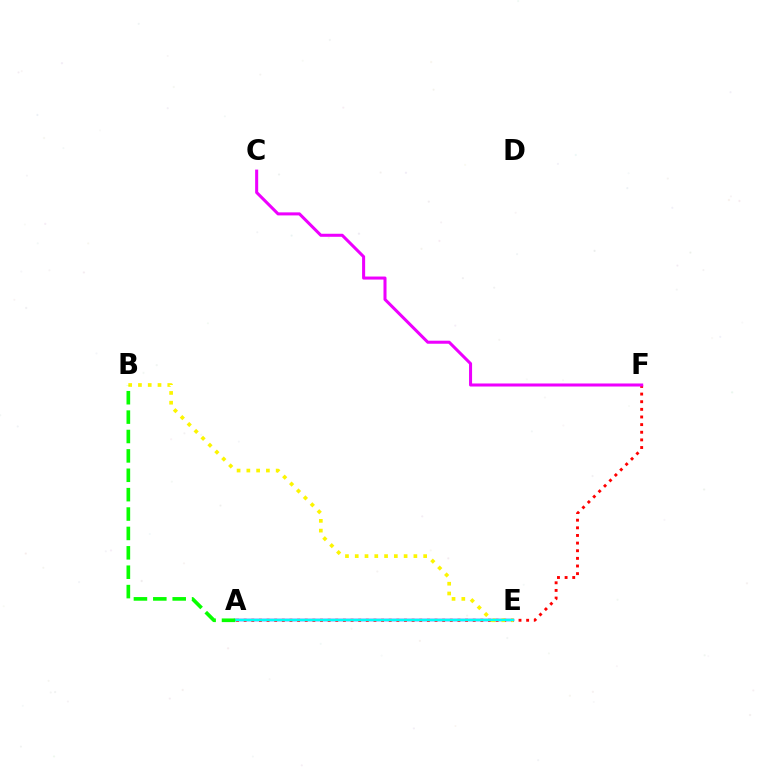{('A', 'E'): [{'color': '#0010ff', 'line_style': 'solid', 'thickness': 1.72}, {'color': '#00fff6', 'line_style': 'solid', 'thickness': 1.64}], ('A', 'F'): [{'color': '#ff0000', 'line_style': 'dotted', 'thickness': 2.07}], ('C', 'F'): [{'color': '#ee00ff', 'line_style': 'solid', 'thickness': 2.19}], ('B', 'E'): [{'color': '#fcf500', 'line_style': 'dotted', 'thickness': 2.66}], ('A', 'B'): [{'color': '#08ff00', 'line_style': 'dashed', 'thickness': 2.63}]}